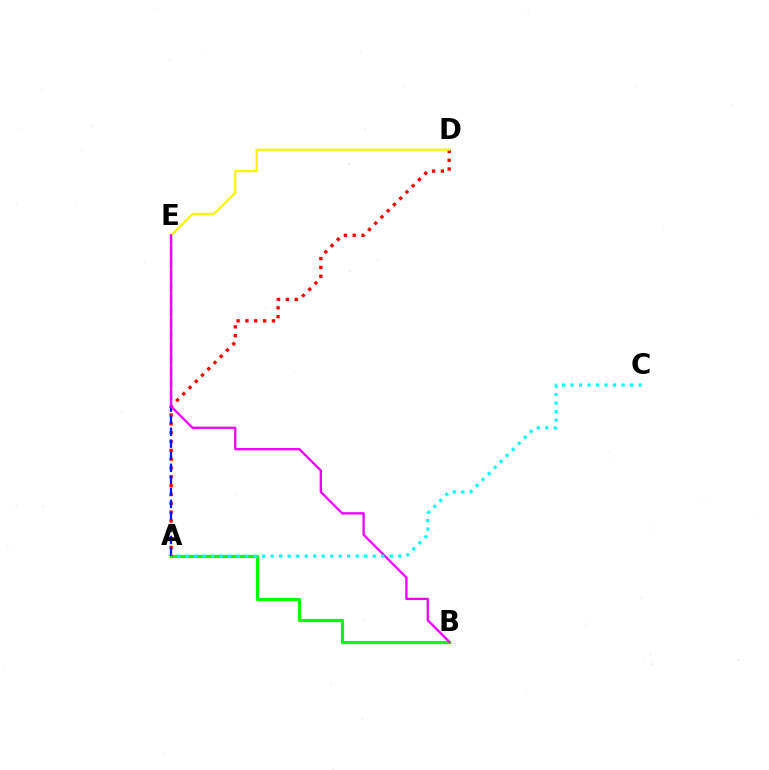{('A', 'B'): [{'color': '#08ff00', 'line_style': 'solid', 'thickness': 2.25}], ('A', 'D'): [{'color': '#ff0000', 'line_style': 'dotted', 'thickness': 2.4}], ('A', 'E'): [{'color': '#0010ff', 'line_style': 'dashed', 'thickness': 1.63}], ('D', 'E'): [{'color': '#fcf500', 'line_style': 'solid', 'thickness': 1.62}], ('B', 'E'): [{'color': '#ee00ff', 'line_style': 'solid', 'thickness': 1.67}], ('A', 'C'): [{'color': '#00fff6', 'line_style': 'dotted', 'thickness': 2.31}]}